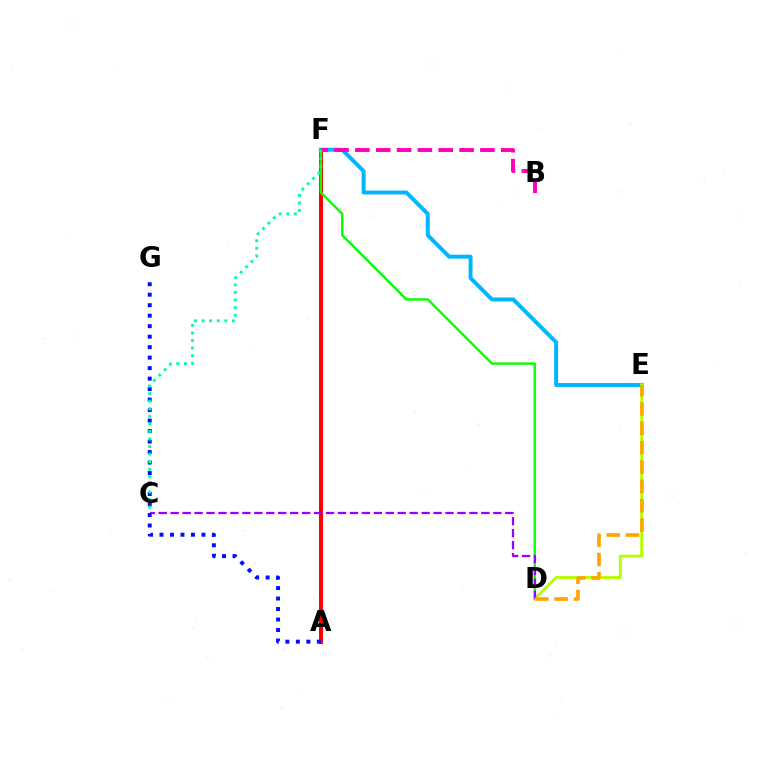{('A', 'F'): [{'color': '#ff0000', 'line_style': 'solid', 'thickness': 2.89}], ('E', 'F'): [{'color': '#00b5ff', 'line_style': 'solid', 'thickness': 2.84}], ('D', 'F'): [{'color': '#08ff00', 'line_style': 'solid', 'thickness': 1.72}], ('D', 'E'): [{'color': '#b3ff00', 'line_style': 'solid', 'thickness': 2.07}, {'color': '#ffa500', 'line_style': 'dashed', 'thickness': 2.63}], ('B', 'F'): [{'color': '#ff00bd', 'line_style': 'dashed', 'thickness': 2.83}], ('C', 'D'): [{'color': '#9b00ff', 'line_style': 'dashed', 'thickness': 1.62}], ('A', 'G'): [{'color': '#0010ff', 'line_style': 'dotted', 'thickness': 2.85}], ('C', 'F'): [{'color': '#00ff9d', 'line_style': 'dotted', 'thickness': 2.06}]}